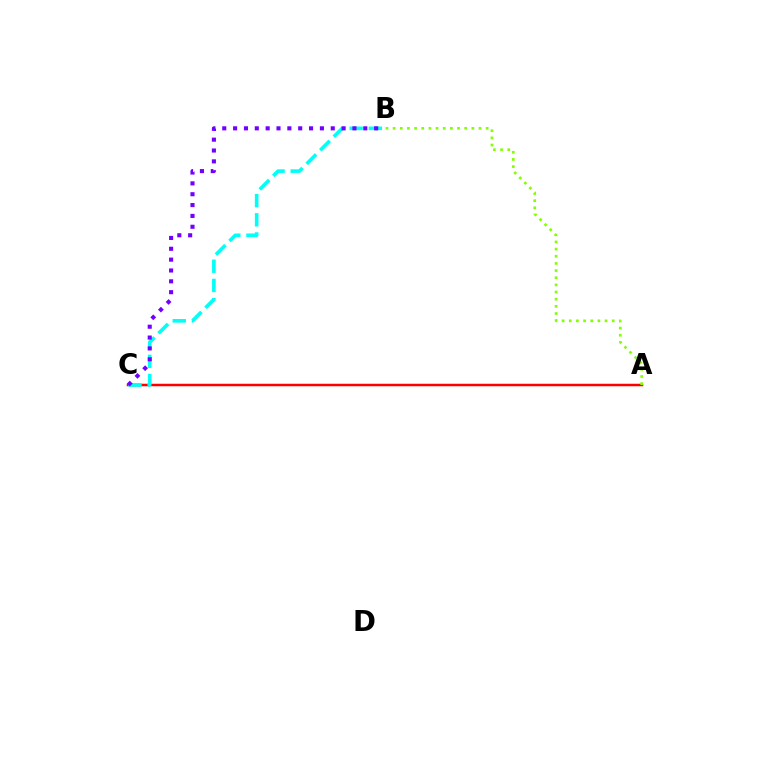{('A', 'C'): [{'color': '#ff0000', 'line_style': 'solid', 'thickness': 1.8}], ('B', 'C'): [{'color': '#00fff6', 'line_style': 'dashed', 'thickness': 2.6}, {'color': '#7200ff', 'line_style': 'dotted', 'thickness': 2.95}], ('A', 'B'): [{'color': '#84ff00', 'line_style': 'dotted', 'thickness': 1.94}]}